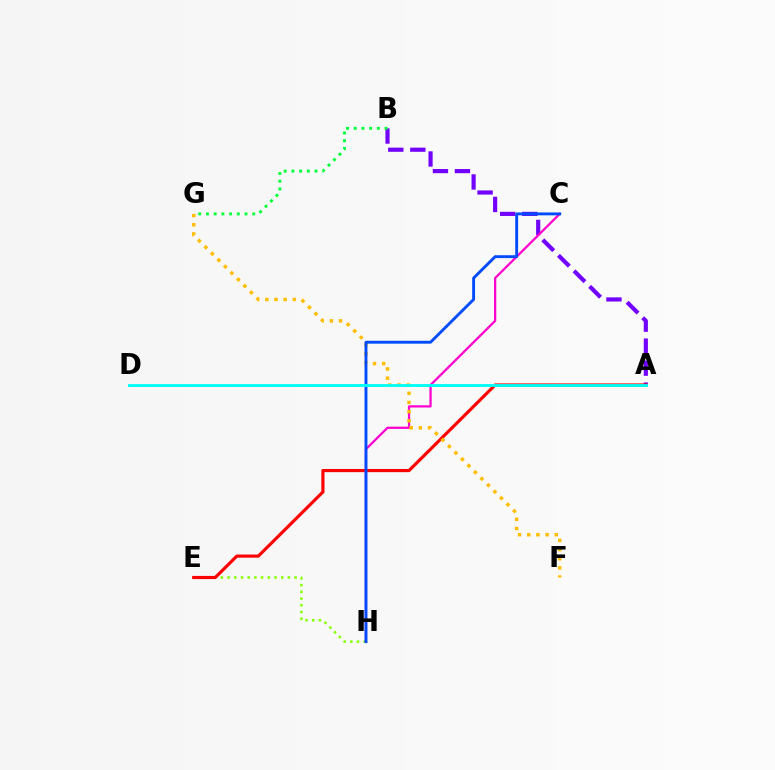{('A', 'B'): [{'color': '#7200ff', 'line_style': 'dashed', 'thickness': 2.99}], ('E', 'H'): [{'color': '#84ff00', 'line_style': 'dotted', 'thickness': 1.82}], ('C', 'H'): [{'color': '#ff00cf', 'line_style': 'solid', 'thickness': 1.62}, {'color': '#004bff', 'line_style': 'solid', 'thickness': 2.08}], ('A', 'E'): [{'color': '#ff0000', 'line_style': 'solid', 'thickness': 2.28}], ('F', 'G'): [{'color': '#ffbd00', 'line_style': 'dotted', 'thickness': 2.49}], ('A', 'D'): [{'color': '#00fff6', 'line_style': 'solid', 'thickness': 2.07}], ('B', 'G'): [{'color': '#00ff39', 'line_style': 'dotted', 'thickness': 2.09}]}